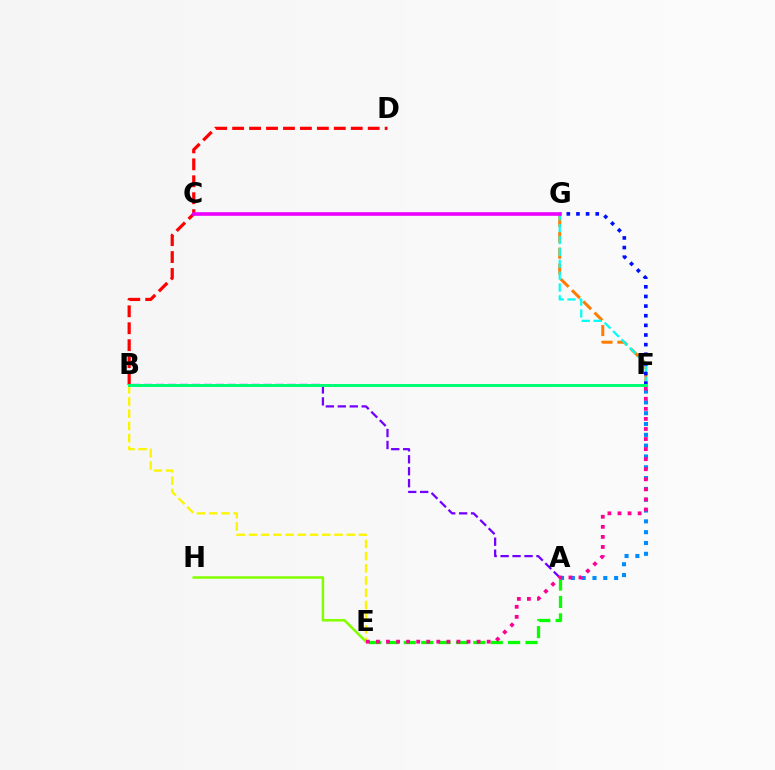{('F', 'G'): [{'color': '#ff7c00', 'line_style': 'dashed', 'thickness': 2.16}, {'color': '#00fff6', 'line_style': 'dashed', 'thickness': 1.61}, {'color': '#0010ff', 'line_style': 'dotted', 'thickness': 2.62}], ('B', 'D'): [{'color': '#ff0000', 'line_style': 'dashed', 'thickness': 2.3}], ('A', 'F'): [{'color': '#008cff', 'line_style': 'dotted', 'thickness': 2.94}], ('A', 'E'): [{'color': '#08ff00', 'line_style': 'dashed', 'thickness': 2.36}], ('A', 'B'): [{'color': '#7200ff', 'line_style': 'dashed', 'thickness': 1.62}], ('B', 'E'): [{'color': '#fcf500', 'line_style': 'dashed', 'thickness': 1.66}], ('C', 'G'): [{'color': '#ee00ff', 'line_style': 'solid', 'thickness': 2.61}], ('E', 'H'): [{'color': '#84ff00', 'line_style': 'solid', 'thickness': 1.84}], ('E', 'F'): [{'color': '#ff0094', 'line_style': 'dotted', 'thickness': 2.73}], ('B', 'F'): [{'color': '#00ff74', 'line_style': 'solid', 'thickness': 2.15}]}